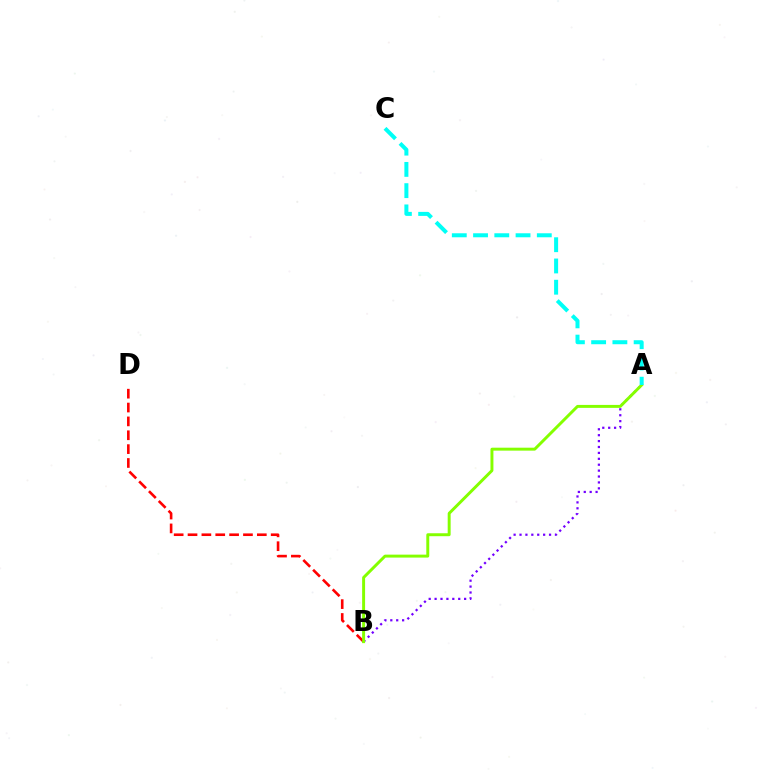{('B', 'D'): [{'color': '#ff0000', 'line_style': 'dashed', 'thickness': 1.88}], ('A', 'B'): [{'color': '#7200ff', 'line_style': 'dotted', 'thickness': 1.6}, {'color': '#84ff00', 'line_style': 'solid', 'thickness': 2.12}], ('A', 'C'): [{'color': '#00fff6', 'line_style': 'dashed', 'thickness': 2.89}]}